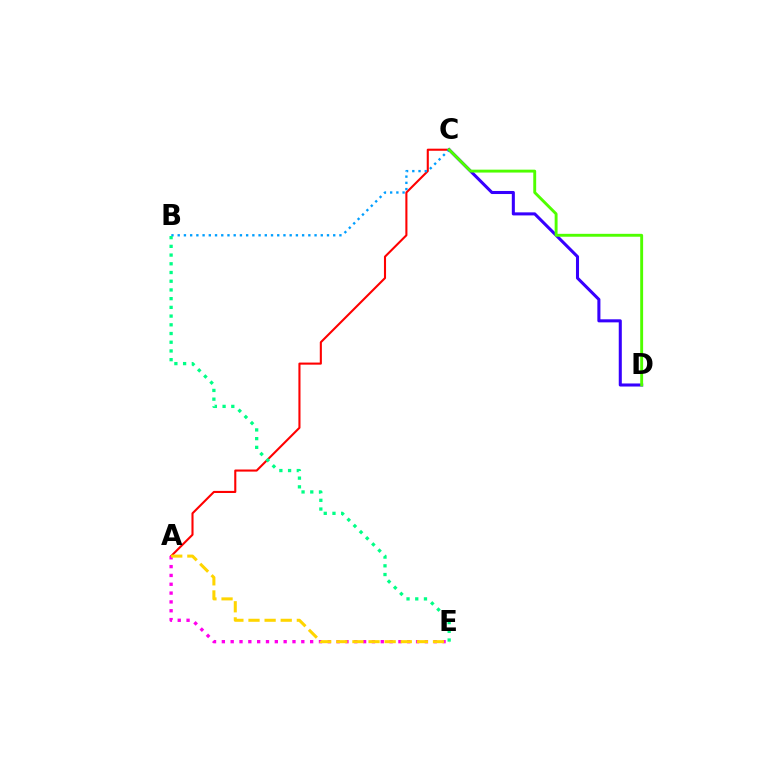{('A', 'C'): [{'color': '#ff0000', 'line_style': 'solid', 'thickness': 1.51}], ('A', 'E'): [{'color': '#ff00ed', 'line_style': 'dotted', 'thickness': 2.4}, {'color': '#ffd500', 'line_style': 'dashed', 'thickness': 2.19}], ('B', 'C'): [{'color': '#009eff', 'line_style': 'dotted', 'thickness': 1.69}], ('C', 'D'): [{'color': '#3700ff', 'line_style': 'solid', 'thickness': 2.2}, {'color': '#4fff00', 'line_style': 'solid', 'thickness': 2.09}], ('B', 'E'): [{'color': '#00ff86', 'line_style': 'dotted', 'thickness': 2.37}]}